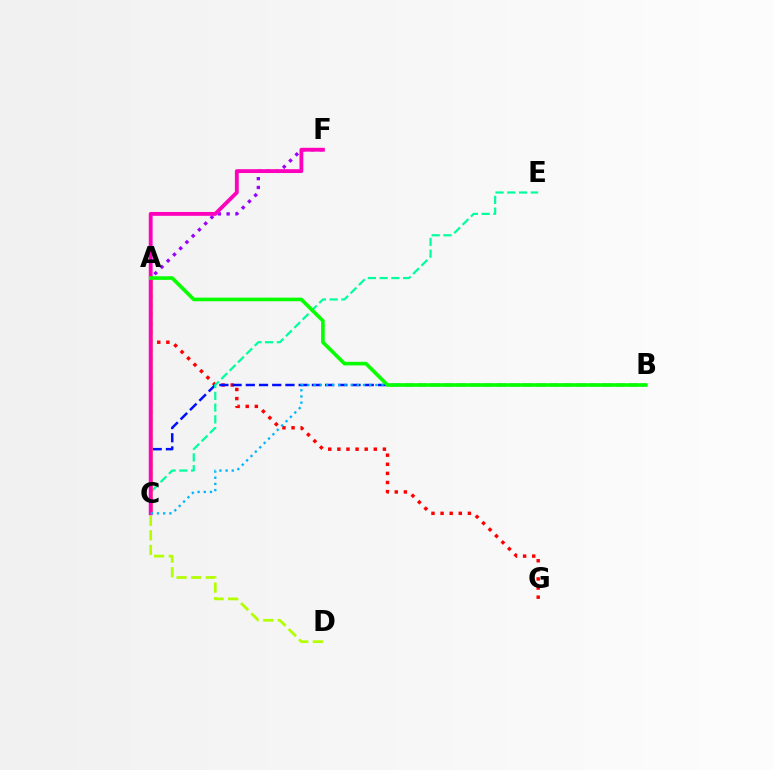{('A', 'G'): [{'color': '#ff0000', 'line_style': 'dotted', 'thickness': 2.47}], ('B', 'C'): [{'color': '#0010ff', 'line_style': 'dashed', 'thickness': 1.8}, {'color': '#00b5ff', 'line_style': 'dotted', 'thickness': 1.68}], ('C', 'F'): [{'color': '#9b00ff', 'line_style': 'dotted', 'thickness': 2.39}, {'color': '#ff00bd', 'line_style': 'solid', 'thickness': 2.77}], ('C', 'E'): [{'color': '#00ff9d', 'line_style': 'dashed', 'thickness': 1.6}], ('C', 'D'): [{'color': '#b3ff00', 'line_style': 'dashed', 'thickness': 1.98}], ('A', 'C'): [{'color': '#ffa500', 'line_style': 'solid', 'thickness': 2.55}], ('A', 'B'): [{'color': '#08ff00', 'line_style': 'solid', 'thickness': 2.61}]}